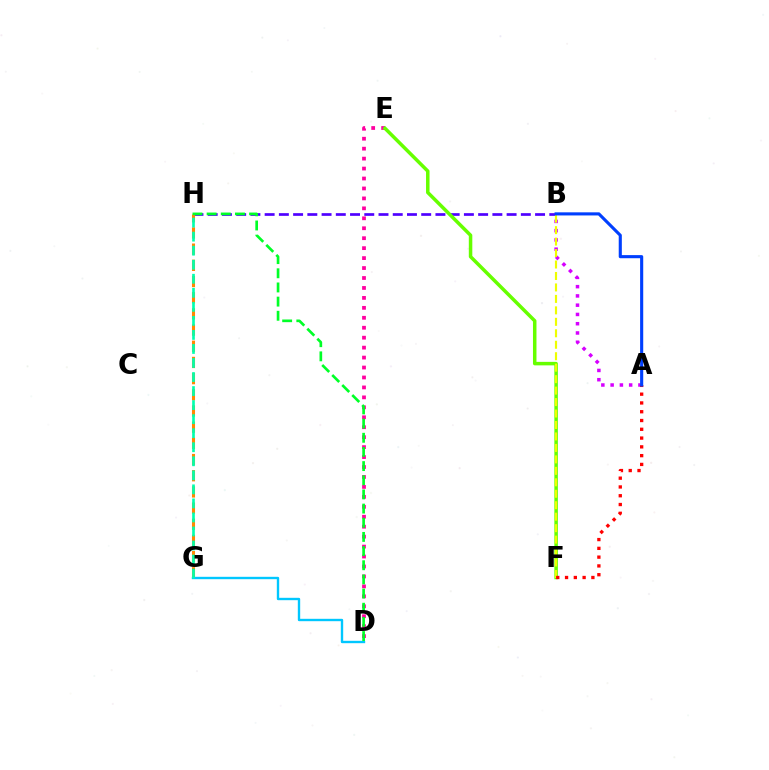{('A', 'B'): [{'color': '#d600ff', 'line_style': 'dotted', 'thickness': 2.52}, {'color': '#003fff', 'line_style': 'solid', 'thickness': 2.24}], ('B', 'H'): [{'color': '#4f00ff', 'line_style': 'dashed', 'thickness': 1.93}], ('D', 'E'): [{'color': '#ff00a0', 'line_style': 'dotted', 'thickness': 2.7}], ('E', 'F'): [{'color': '#66ff00', 'line_style': 'solid', 'thickness': 2.52}], ('G', 'H'): [{'color': '#ff8800', 'line_style': 'dashed', 'thickness': 2.2}, {'color': '#00ffaf', 'line_style': 'dashed', 'thickness': 1.91}], ('B', 'F'): [{'color': '#eeff00', 'line_style': 'dashed', 'thickness': 1.56}], ('A', 'F'): [{'color': '#ff0000', 'line_style': 'dotted', 'thickness': 2.39}], ('D', 'G'): [{'color': '#00c7ff', 'line_style': 'solid', 'thickness': 1.71}], ('D', 'H'): [{'color': '#00ff27', 'line_style': 'dashed', 'thickness': 1.92}]}